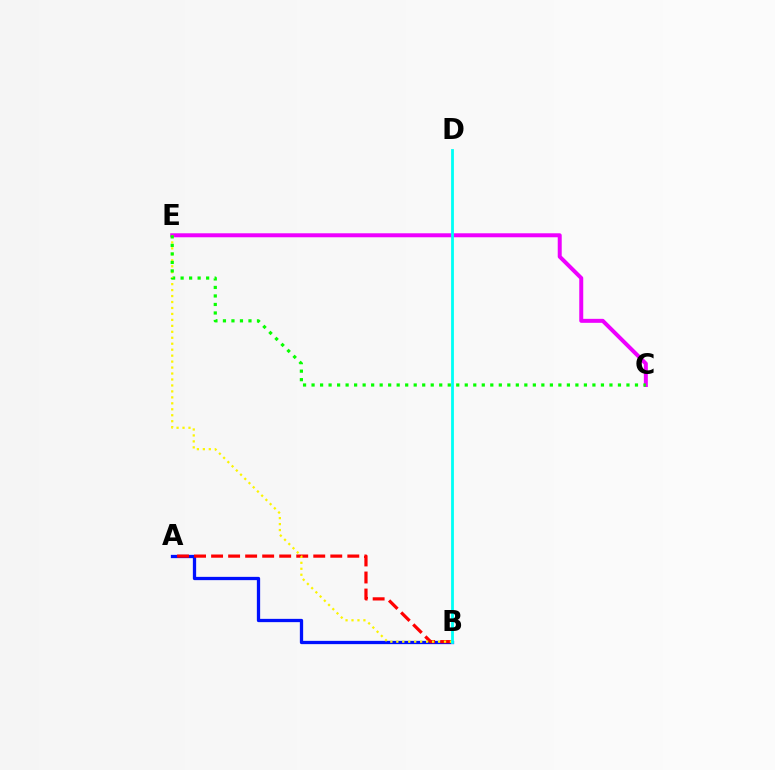{('A', 'B'): [{'color': '#0010ff', 'line_style': 'solid', 'thickness': 2.36}, {'color': '#ff0000', 'line_style': 'dashed', 'thickness': 2.31}], ('C', 'E'): [{'color': '#ee00ff', 'line_style': 'solid', 'thickness': 2.87}, {'color': '#08ff00', 'line_style': 'dotted', 'thickness': 2.31}], ('B', 'E'): [{'color': '#fcf500', 'line_style': 'dotted', 'thickness': 1.62}], ('B', 'D'): [{'color': '#00fff6', 'line_style': 'solid', 'thickness': 2.02}]}